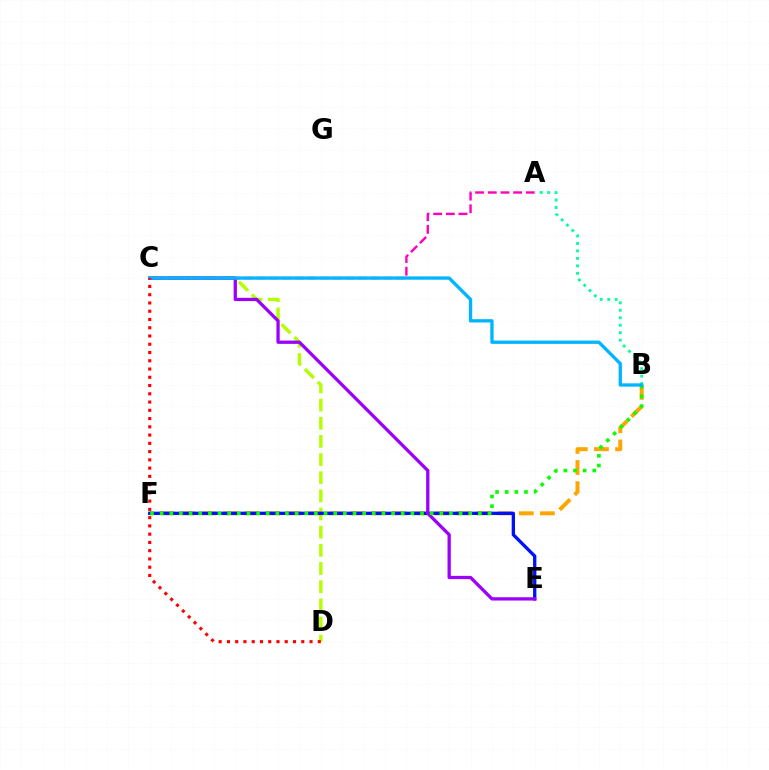{('C', 'D'): [{'color': '#b3ff00', 'line_style': 'dashed', 'thickness': 2.47}, {'color': '#ff0000', 'line_style': 'dotted', 'thickness': 2.24}], ('B', 'F'): [{'color': '#ffa500', 'line_style': 'dashed', 'thickness': 2.87}, {'color': '#08ff00', 'line_style': 'dotted', 'thickness': 2.62}], ('E', 'F'): [{'color': '#0010ff', 'line_style': 'solid', 'thickness': 2.38}], ('C', 'E'): [{'color': '#9b00ff', 'line_style': 'solid', 'thickness': 2.36}], ('A', 'C'): [{'color': '#ff00bd', 'line_style': 'dashed', 'thickness': 1.72}], ('A', 'B'): [{'color': '#00ff9d', 'line_style': 'dotted', 'thickness': 2.03}], ('B', 'C'): [{'color': '#00b5ff', 'line_style': 'solid', 'thickness': 2.39}]}